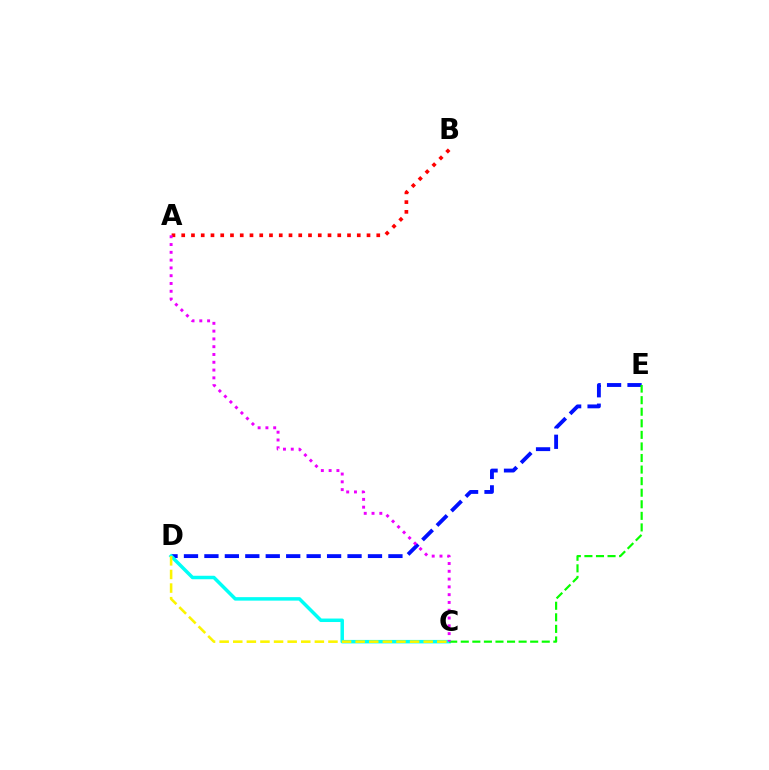{('D', 'E'): [{'color': '#0010ff', 'line_style': 'dashed', 'thickness': 2.78}], ('C', 'D'): [{'color': '#00fff6', 'line_style': 'solid', 'thickness': 2.51}, {'color': '#fcf500', 'line_style': 'dashed', 'thickness': 1.85}], ('C', 'E'): [{'color': '#08ff00', 'line_style': 'dashed', 'thickness': 1.57}], ('A', 'B'): [{'color': '#ff0000', 'line_style': 'dotted', 'thickness': 2.65}], ('A', 'C'): [{'color': '#ee00ff', 'line_style': 'dotted', 'thickness': 2.12}]}